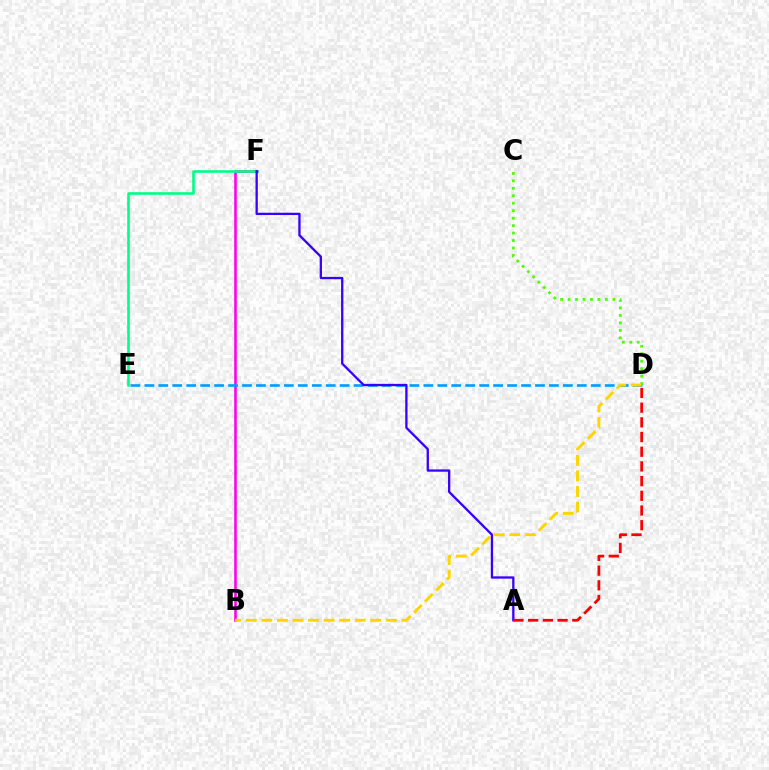{('C', 'D'): [{'color': '#4fff00', 'line_style': 'dotted', 'thickness': 2.03}], ('B', 'F'): [{'color': '#ff00ed', 'line_style': 'solid', 'thickness': 1.86}], ('D', 'E'): [{'color': '#009eff', 'line_style': 'dashed', 'thickness': 1.9}], ('E', 'F'): [{'color': '#00ff86', 'line_style': 'solid', 'thickness': 1.89}], ('B', 'D'): [{'color': '#ffd500', 'line_style': 'dashed', 'thickness': 2.12}], ('A', 'F'): [{'color': '#3700ff', 'line_style': 'solid', 'thickness': 1.65}], ('A', 'D'): [{'color': '#ff0000', 'line_style': 'dashed', 'thickness': 2.0}]}